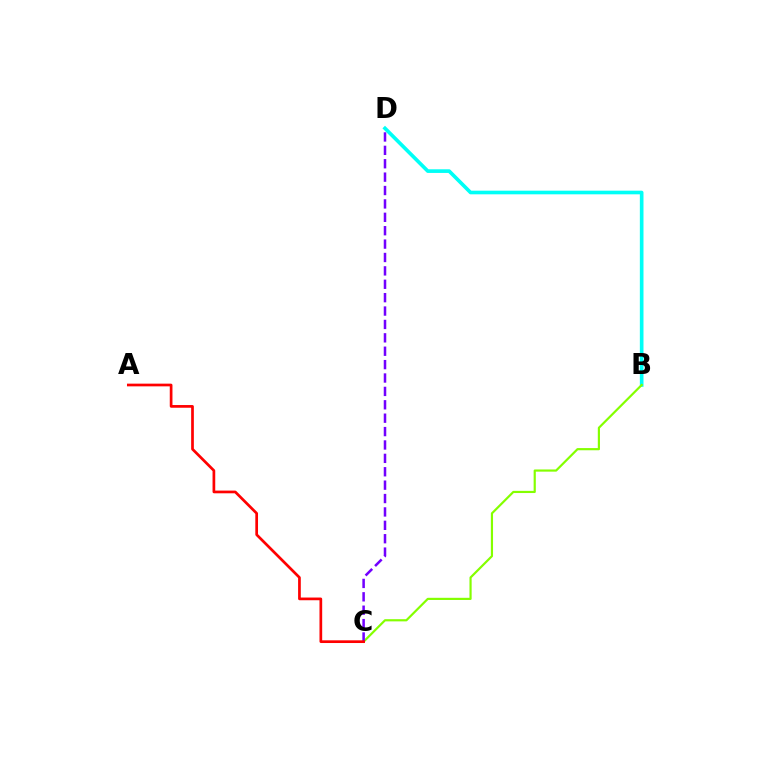{('B', 'D'): [{'color': '#00fff6', 'line_style': 'solid', 'thickness': 2.62}], ('B', 'C'): [{'color': '#84ff00', 'line_style': 'solid', 'thickness': 1.57}], ('C', 'D'): [{'color': '#7200ff', 'line_style': 'dashed', 'thickness': 1.82}], ('A', 'C'): [{'color': '#ff0000', 'line_style': 'solid', 'thickness': 1.95}]}